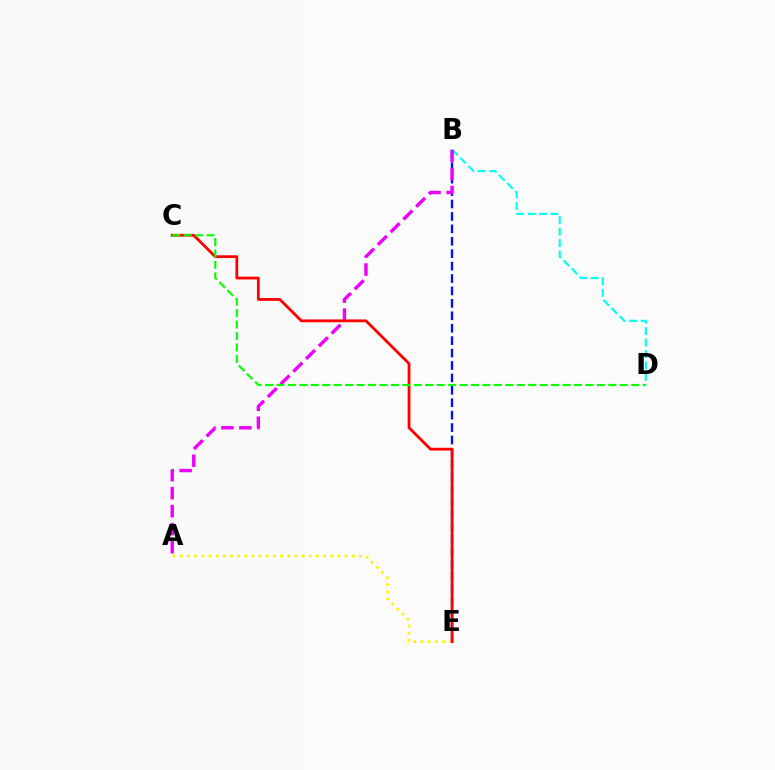{('B', 'E'): [{'color': '#0010ff', 'line_style': 'dashed', 'thickness': 1.69}], ('B', 'D'): [{'color': '#00fff6', 'line_style': 'dashed', 'thickness': 1.56}], ('A', 'B'): [{'color': '#ee00ff', 'line_style': 'dashed', 'thickness': 2.44}], ('A', 'E'): [{'color': '#fcf500', 'line_style': 'dotted', 'thickness': 1.95}], ('C', 'E'): [{'color': '#ff0000', 'line_style': 'solid', 'thickness': 2.01}], ('C', 'D'): [{'color': '#08ff00', 'line_style': 'dashed', 'thickness': 1.55}]}